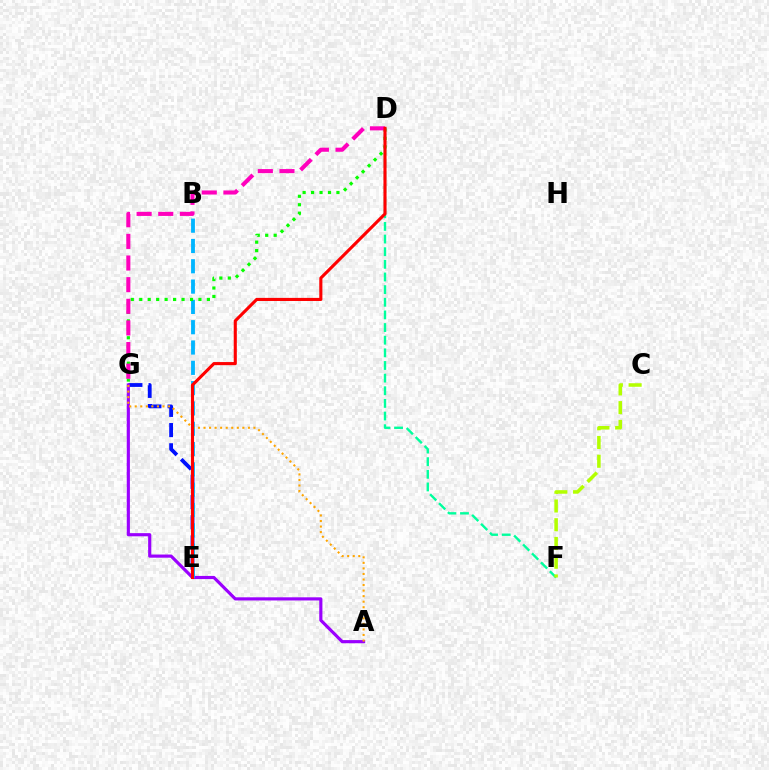{('D', 'F'): [{'color': '#00ff9d', 'line_style': 'dashed', 'thickness': 1.72}], ('E', 'G'): [{'color': '#0010ff', 'line_style': 'dashed', 'thickness': 2.74}], ('A', 'G'): [{'color': '#9b00ff', 'line_style': 'solid', 'thickness': 2.27}, {'color': '#ffa500', 'line_style': 'dotted', 'thickness': 1.51}], ('C', 'F'): [{'color': '#b3ff00', 'line_style': 'dashed', 'thickness': 2.55}], ('B', 'E'): [{'color': '#00b5ff', 'line_style': 'dashed', 'thickness': 2.76}], ('D', 'G'): [{'color': '#08ff00', 'line_style': 'dotted', 'thickness': 2.3}, {'color': '#ff00bd', 'line_style': 'dashed', 'thickness': 2.94}], ('D', 'E'): [{'color': '#ff0000', 'line_style': 'solid', 'thickness': 2.24}]}